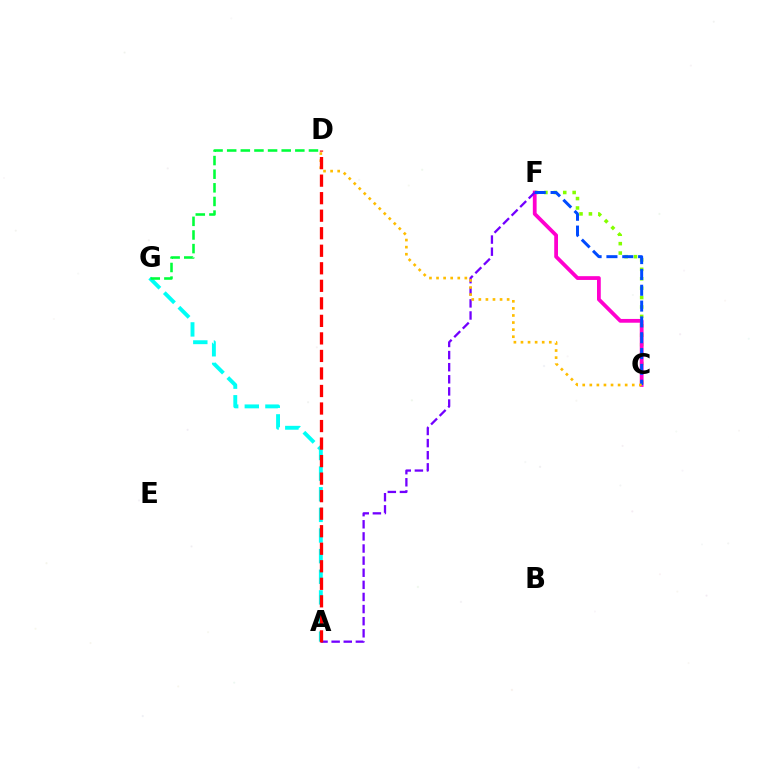{('C', 'F'): [{'color': '#84ff00', 'line_style': 'dotted', 'thickness': 2.56}, {'color': '#ff00cf', 'line_style': 'solid', 'thickness': 2.72}, {'color': '#004bff', 'line_style': 'dashed', 'thickness': 2.15}], ('A', 'G'): [{'color': '#00fff6', 'line_style': 'dashed', 'thickness': 2.8}], ('A', 'F'): [{'color': '#7200ff', 'line_style': 'dashed', 'thickness': 1.65}], ('D', 'G'): [{'color': '#00ff39', 'line_style': 'dashed', 'thickness': 1.85}], ('C', 'D'): [{'color': '#ffbd00', 'line_style': 'dotted', 'thickness': 1.92}], ('A', 'D'): [{'color': '#ff0000', 'line_style': 'dashed', 'thickness': 2.38}]}